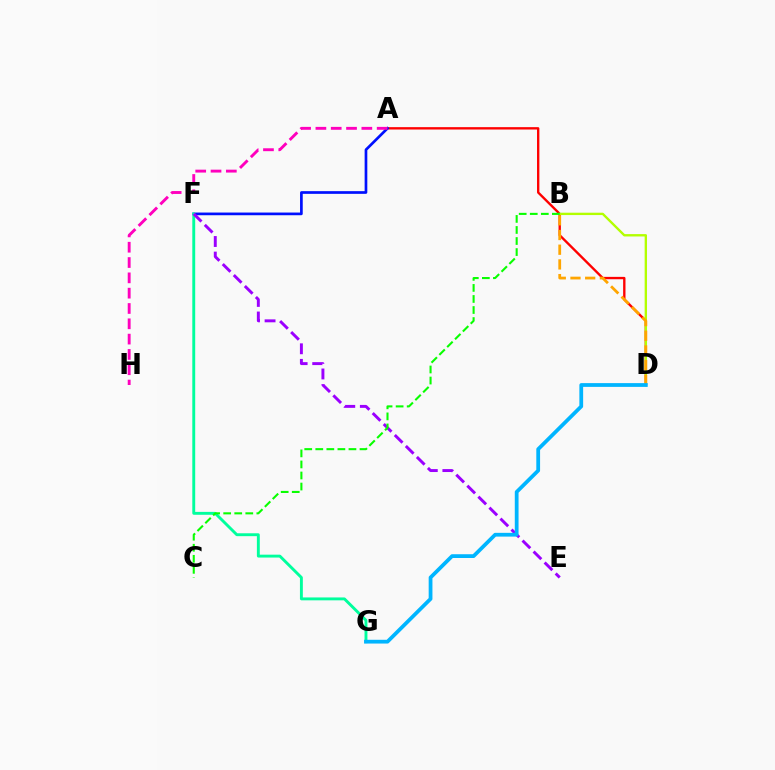{('A', 'D'): [{'color': '#ff0000', 'line_style': 'solid', 'thickness': 1.7}], ('A', 'F'): [{'color': '#0010ff', 'line_style': 'solid', 'thickness': 1.94}], ('F', 'G'): [{'color': '#00ff9d', 'line_style': 'solid', 'thickness': 2.08}], ('E', 'F'): [{'color': '#9b00ff', 'line_style': 'dashed', 'thickness': 2.11}], ('A', 'H'): [{'color': '#ff00bd', 'line_style': 'dashed', 'thickness': 2.08}], ('B', 'D'): [{'color': '#b3ff00', 'line_style': 'solid', 'thickness': 1.7}, {'color': '#ffa500', 'line_style': 'dashed', 'thickness': 2.0}], ('B', 'C'): [{'color': '#08ff00', 'line_style': 'dashed', 'thickness': 1.5}], ('D', 'G'): [{'color': '#00b5ff', 'line_style': 'solid', 'thickness': 2.71}]}